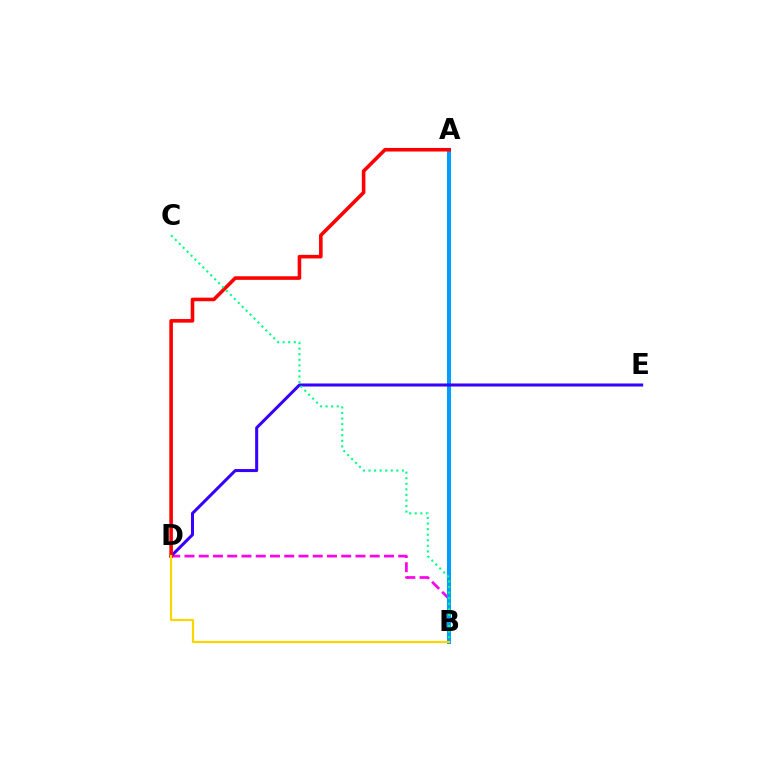{('A', 'B'): [{'color': '#4fff00', 'line_style': 'dotted', 'thickness': 1.95}, {'color': '#009eff', 'line_style': 'solid', 'thickness': 2.9}], ('B', 'D'): [{'color': '#ff00ed', 'line_style': 'dashed', 'thickness': 1.94}, {'color': '#ffd500', 'line_style': 'solid', 'thickness': 1.6}], ('D', 'E'): [{'color': '#3700ff', 'line_style': 'solid', 'thickness': 2.18}], ('A', 'D'): [{'color': '#ff0000', 'line_style': 'solid', 'thickness': 2.58}], ('B', 'C'): [{'color': '#00ff86', 'line_style': 'dotted', 'thickness': 1.51}]}